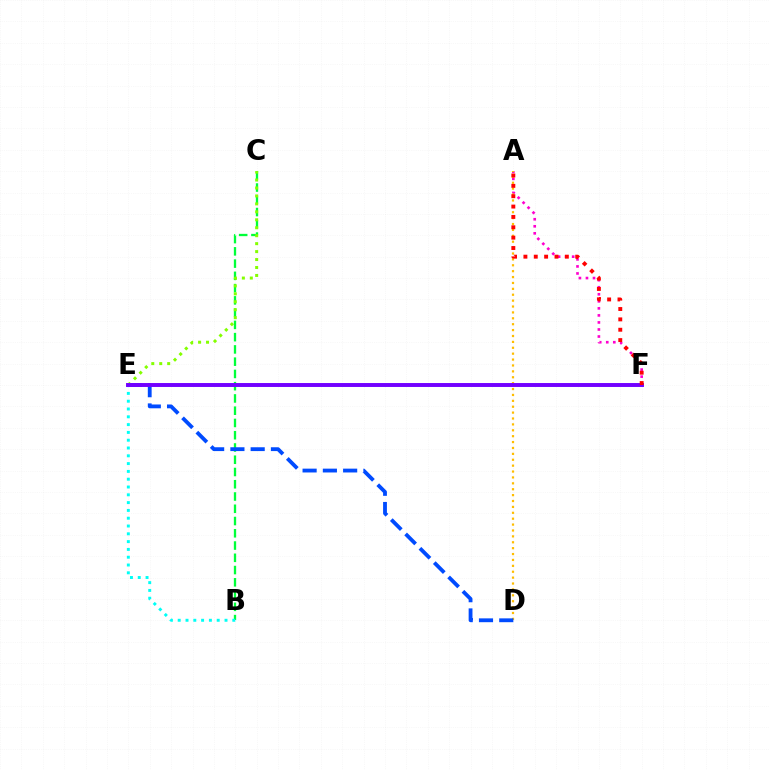{('B', 'C'): [{'color': '#00ff39', 'line_style': 'dashed', 'thickness': 1.67}], ('A', 'F'): [{'color': '#ff00cf', 'line_style': 'dotted', 'thickness': 1.91}, {'color': '#ff0000', 'line_style': 'dotted', 'thickness': 2.82}], ('A', 'D'): [{'color': '#ffbd00', 'line_style': 'dotted', 'thickness': 1.6}], ('B', 'E'): [{'color': '#00fff6', 'line_style': 'dotted', 'thickness': 2.12}], ('C', 'E'): [{'color': '#84ff00', 'line_style': 'dotted', 'thickness': 2.16}], ('D', 'E'): [{'color': '#004bff', 'line_style': 'dashed', 'thickness': 2.75}], ('E', 'F'): [{'color': '#7200ff', 'line_style': 'solid', 'thickness': 2.83}]}